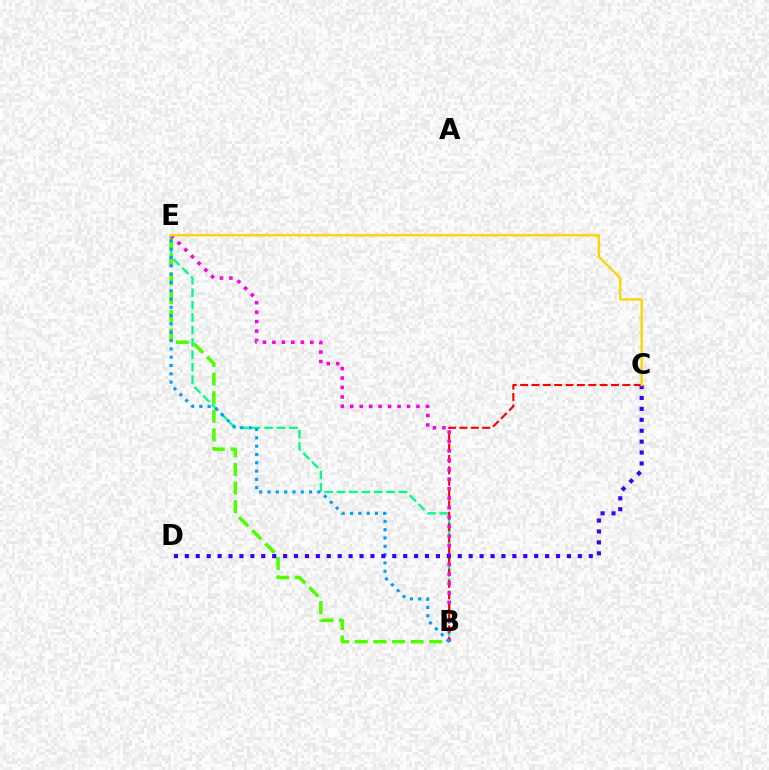{('B', 'E'): [{'color': '#00ff86', 'line_style': 'dashed', 'thickness': 1.69}, {'color': '#4fff00', 'line_style': 'dashed', 'thickness': 2.53}, {'color': '#ff00ed', 'line_style': 'dotted', 'thickness': 2.57}, {'color': '#009eff', 'line_style': 'dotted', 'thickness': 2.26}], ('B', 'C'): [{'color': '#ff0000', 'line_style': 'dashed', 'thickness': 1.54}], ('C', 'D'): [{'color': '#3700ff', 'line_style': 'dotted', 'thickness': 2.97}], ('C', 'E'): [{'color': '#ffd500', 'line_style': 'solid', 'thickness': 1.7}]}